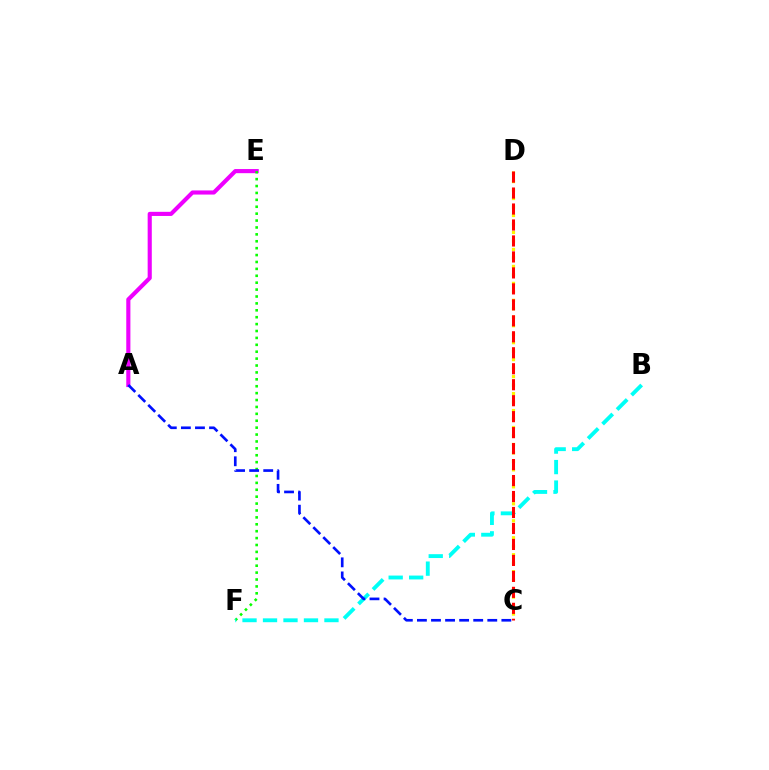{('A', 'E'): [{'color': '#ee00ff', 'line_style': 'solid', 'thickness': 2.97}], ('E', 'F'): [{'color': '#08ff00', 'line_style': 'dotted', 'thickness': 1.88}], ('C', 'D'): [{'color': '#fcf500', 'line_style': 'dotted', 'thickness': 2.3}, {'color': '#ff0000', 'line_style': 'dashed', 'thickness': 2.17}], ('B', 'F'): [{'color': '#00fff6', 'line_style': 'dashed', 'thickness': 2.78}], ('A', 'C'): [{'color': '#0010ff', 'line_style': 'dashed', 'thickness': 1.91}]}